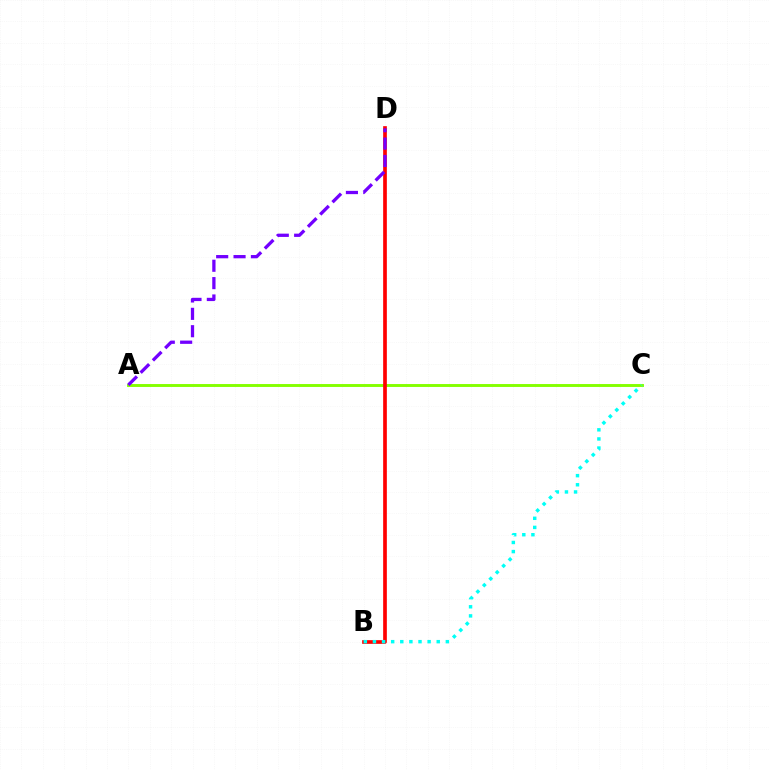{('A', 'C'): [{'color': '#84ff00', 'line_style': 'solid', 'thickness': 2.09}], ('B', 'D'): [{'color': '#ff0000', 'line_style': 'solid', 'thickness': 2.66}], ('B', 'C'): [{'color': '#00fff6', 'line_style': 'dotted', 'thickness': 2.48}], ('A', 'D'): [{'color': '#7200ff', 'line_style': 'dashed', 'thickness': 2.36}]}